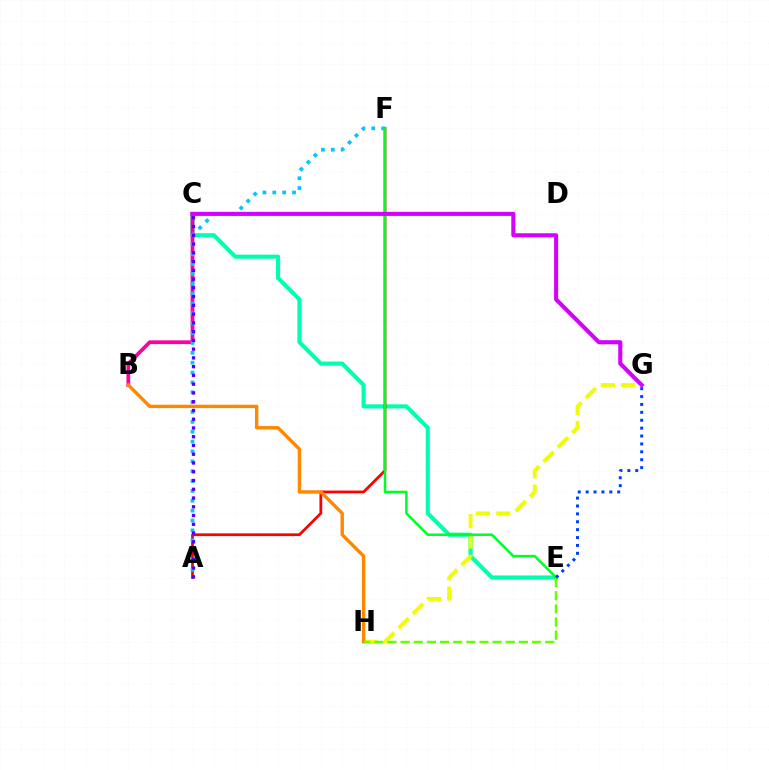{('C', 'E'): [{'color': '#00ffaf', 'line_style': 'solid', 'thickness': 2.97}], ('A', 'F'): [{'color': '#ff0000', 'line_style': 'solid', 'thickness': 1.99}, {'color': '#00c7ff', 'line_style': 'dotted', 'thickness': 2.68}], ('B', 'C'): [{'color': '#ff00a0', 'line_style': 'solid', 'thickness': 2.69}], ('G', 'H'): [{'color': '#eeff00', 'line_style': 'dashed', 'thickness': 2.76}], ('E', 'F'): [{'color': '#00ff27', 'line_style': 'solid', 'thickness': 1.81}], ('B', 'H'): [{'color': '#ff8800', 'line_style': 'solid', 'thickness': 2.45}], ('C', 'G'): [{'color': '#d600ff', 'line_style': 'solid', 'thickness': 2.93}], ('A', 'C'): [{'color': '#4f00ff', 'line_style': 'dotted', 'thickness': 2.38}], ('E', 'H'): [{'color': '#66ff00', 'line_style': 'dashed', 'thickness': 1.79}], ('E', 'G'): [{'color': '#003fff', 'line_style': 'dotted', 'thickness': 2.14}]}